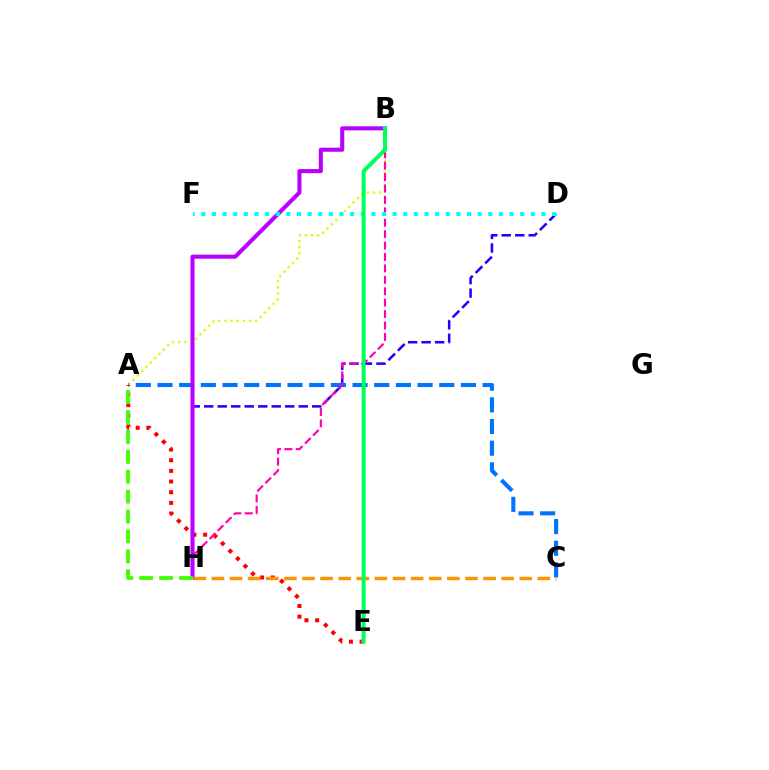{('A', 'B'): [{'color': '#d1ff00', 'line_style': 'dotted', 'thickness': 1.66}], ('A', 'C'): [{'color': '#0074ff', 'line_style': 'dashed', 'thickness': 2.94}], ('A', 'E'): [{'color': '#ff0000', 'line_style': 'dotted', 'thickness': 2.9}], ('D', 'H'): [{'color': '#2500ff', 'line_style': 'dashed', 'thickness': 1.83}], ('B', 'H'): [{'color': '#ff00ac', 'line_style': 'dashed', 'thickness': 1.55}, {'color': '#b900ff', 'line_style': 'solid', 'thickness': 2.94}], ('A', 'H'): [{'color': '#3dff00', 'line_style': 'dashed', 'thickness': 2.71}], ('D', 'F'): [{'color': '#00fff6', 'line_style': 'dotted', 'thickness': 2.89}], ('C', 'H'): [{'color': '#ff9400', 'line_style': 'dashed', 'thickness': 2.46}], ('B', 'E'): [{'color': '#00ff5c', 'line_style': 'solid', 'thickness': 2.87}]}